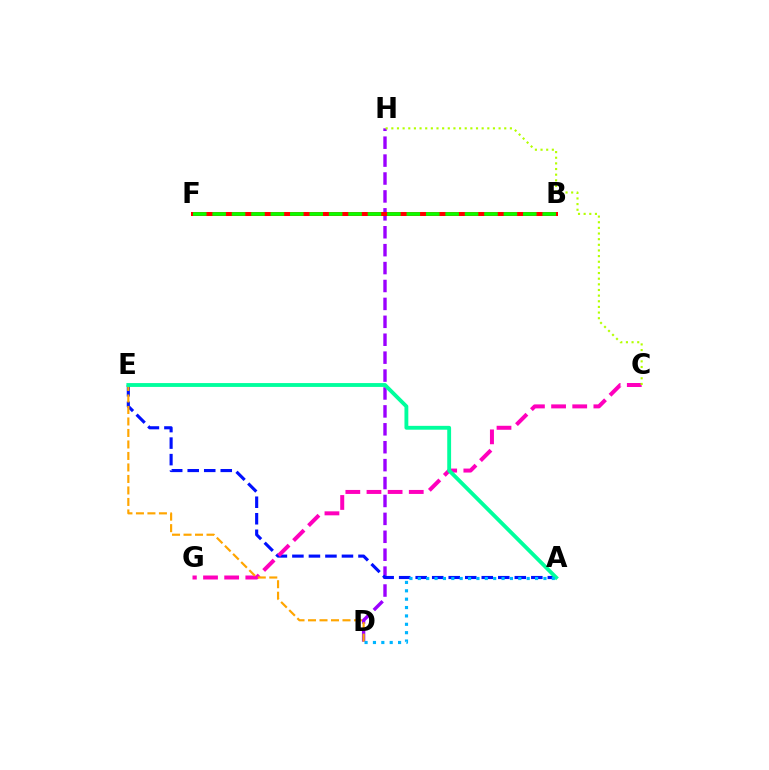{('D', 'H'): [{'color': '#9b00ff', 'line_style': 'dashed', 'thickness': 2.43}], ('A', 'E'): [{'color': '#0010ff', 'line_style': 'dashed', 'thickness': 2.24}, {'color': '#00ff9d', 'line_style': 'solid', 'thickness': 2.77}], ('C', 'G'): [{'color': '#ff00bd', 'line_style': 'dashed', 'thickness': 2.87}], ('B', 'F'): [{'color': '#ff0000', 'line_style': 'solid', 'thickness': 2.88}, {'color': '#08ff00', 'line_style': 'dashed', 'thickness': 2.64}], ('C', 'H'): [{'color': '#b3ff00', 'line_style': 'dotted', 'thickness': 1.53}], ('D', 'E'): [{'color': '#ffa500', 'line_style': 'dashed', 'thickness': 1.56}], ('A', 'D'): [{'color': '#00b5ff', 'line_style': 'dotted', 'thickness': 2.28}]}